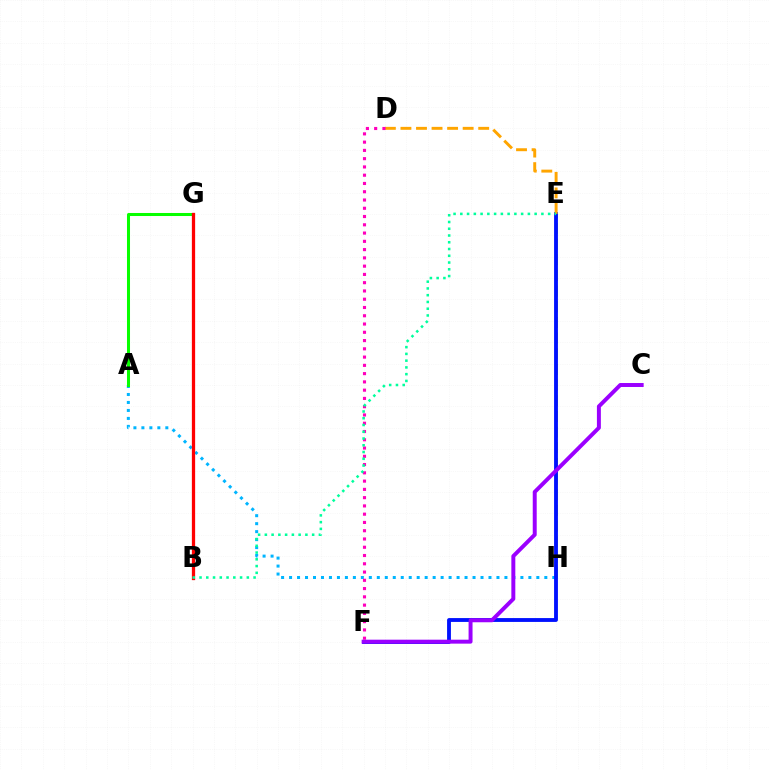{('E', 'H'): [{'color': '#b3ff00', 'line_style': 'dashed', 'thickness': 2.13}], ('A', 'H'): [{'color': '#00b5ff', 'line_style': 'dotted', 'thickness': 2.17}], ('A', 'G'): [{'color': '#08ff00', 'line_style': 'solid', 'thickness': 2.18}], ('E', 'F'): [{'color': '#0010ff', 'line_style': 'solid', 'thickness': 2.77}], ('D', 'E'): [{'color': '#ffa500', 'line_style': 'dashed', 'thickness': 2.11}], ('D', 'F'): [{'color': '#ff00bd', 'line_style': 'dotted', 'thickness': 2.25}], ('C', 'F'): [{'color': '#9b00ff', 'line_style': 'solid', 'thickness': 2.85}], ('B', 'G'): [{'color': '#ff0000', 'line_style': 'solid', 'thickness': 2.35}], ('B', 'E'): [{'color': '#00ff9d', 'line_style': 'dotted', 'thickness': 1.84}]}